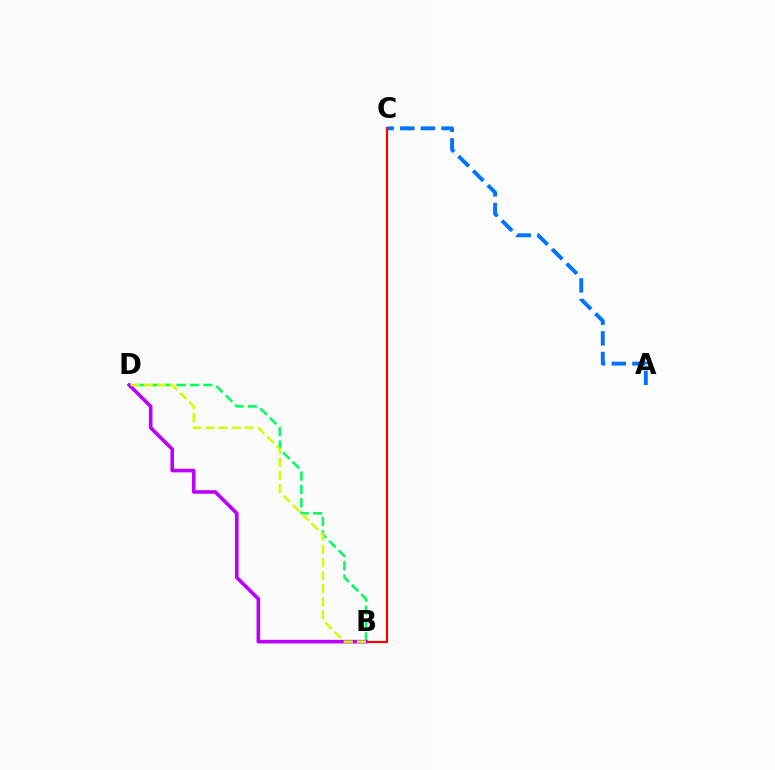{('B', 'D'): [{'color': '#00ff5c', 'line_style': 'dashed', 'thickness': 1.81}, {'color': '#b900ff', 'line_style': 'solid', 'thickness': 2.59}, {'color': '#d1ff00', 'line_style': 'dashed', 'thickness': 1.78}], ('B', 'C'): [{'color': '#ff0000', 'line_style': 'solid', 'thickness': 1.57}], ('A', 'C'): [{'color': '#0074ff', 'line_style': 'dashed', 'thickness': 2.8}]}